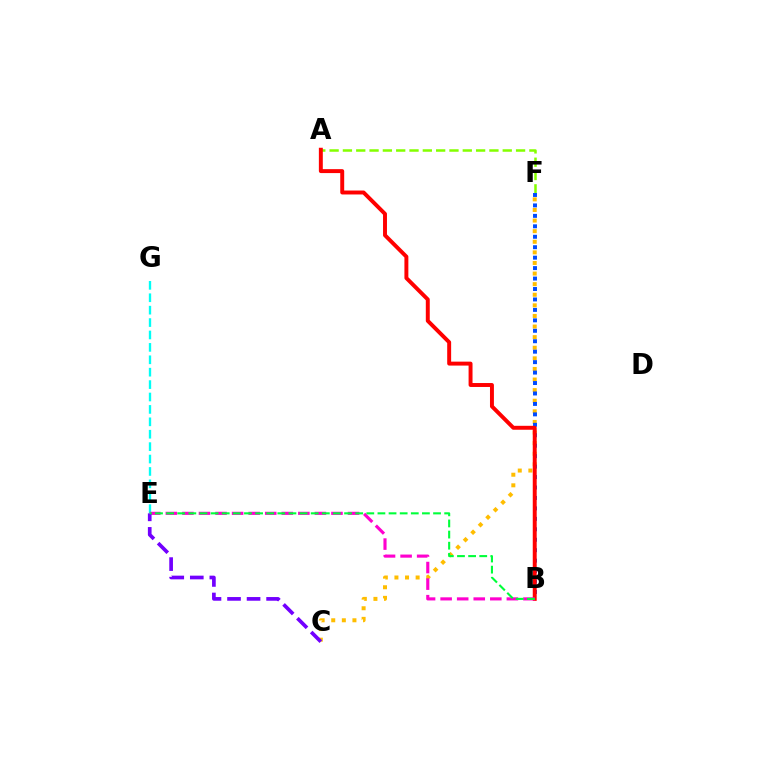{('E', 'G'): [{'color': '#00fff6', 'line_style': 'dashed', 'thickness': 1.69}], ('A', 'F'): [{'color': '#84ff00', 'line_style': 'dashed', 'thickness': 1.81}], ('C', 'F'): [{'color': '#ffbd00', 'line_style': 'dotted', 'thickness': 2.88}], ('B', 'F'): [{'color': '#004bff', 'line_style': 'dotted', 'thickness': 2.84}], ('A', 'B'): [{'color': '#ff0000', 'line_style': 'solid', 'thickness': 2.84}], ('B', 'E'): [{'color': '#ff00cf', 'line_style': 'dashed', 'thickness': 2.25}, {'color': '#00ff39', 'line_style': 'dashed', 'thickness': 1.51}], ('C', 'E'): [{'color': '#7200ff', 'line_style': 'dashed', 'thickness': 2.65}]}